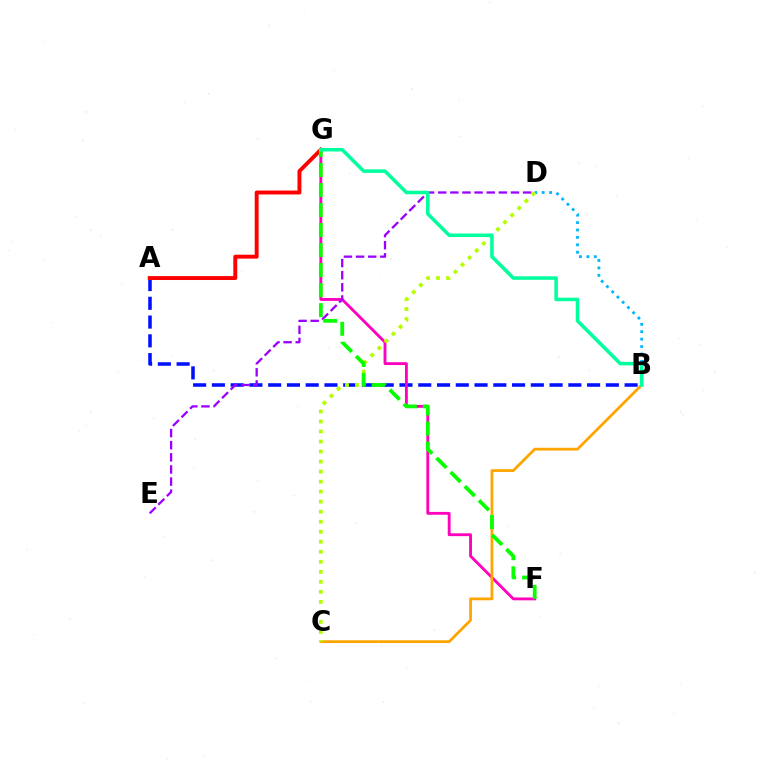{('A', 'B'): [{'color': '#0010ff', 'line_style': 'dashed', 'thickness': 2.55}], ('A', 'G'): [{'color': '#ff0000', 'line_style': 'solid', 'thickness': 2.82}], ('F', 'G'): [{'color': '#ff00bd', 'line_style': 'solid', 'thickness': 2.05}, {'color': '#08ff00', 'line_style': 'dashed', 'thickness': 2.72}], ('B', 'C'): [{'color': '#ffa500', 'line_style': 'solid', 'thickness': 2.0}], ('B', 'D'): [{'color': '#00b5ff', 'line_style': 'dotted', 'thickness': 2.01}], ('C', 'D'): [{'color': '#b3ff00', 'line_style': 'dotted', 'thickness': 2.72}], ('D', 'E'): [{'color': '#9b00ff', 'line_style': 'dashed', 'thickness': 1.65}], ('B', 'G'): [{'color': '#00ff9d', 'line_style': 'solid', 'thickness': 2.53}]}